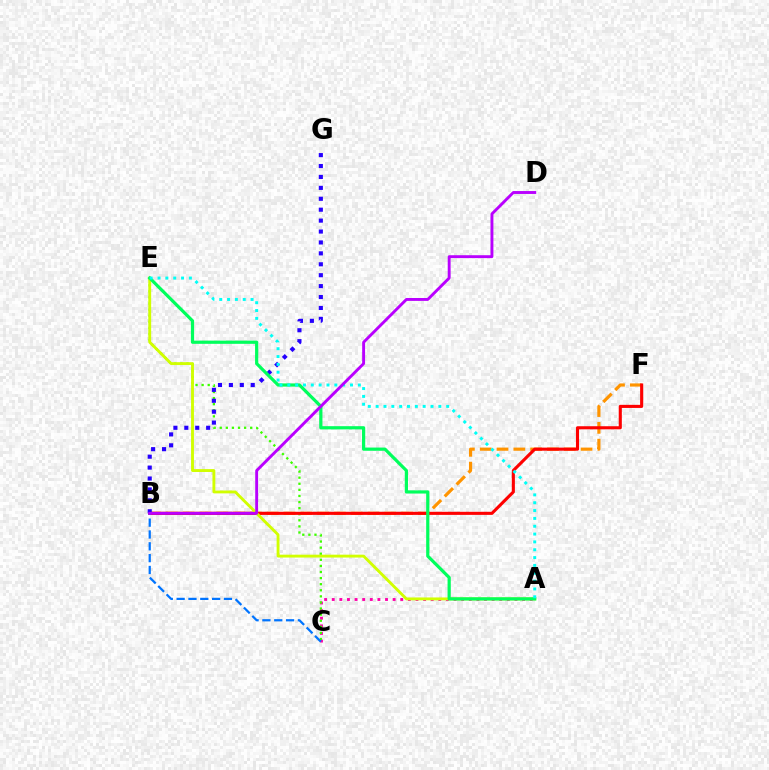{('A', 'C'): [{'color': '#ff00ac', 'line_style': 'dotted', 'thickness': 2.07}], ('C', 'E'): [{'color': '#3dff00', 'line_style': 'dotted', 'thickness': 1.65}], ('B', 'F'): [{'color': '#ff9400', 'line_style': 'dashed', 'thickness': 2.28}, {'color': '#ff0000', 'line_style': 'solid', 'thickness': 2.23}], ('A', 'E'): [{'color': '#d1ff00', 'line_style': 'solid', 'thickness': 2.06}, {'color': '#00ff5c', 'line_style': 'solid', 'thickness': 2.31}, {'color': '#00fff6', 'line_style': 'dotted', 'thickness': 2.13}], ('B', 'C'): [{'color': '#0074ff', 'line_style': 'dashed', 'thickness': 1.61}], ('B', 'G'): [{'color': '#2500ff', 'line_style': 'dotted', 'thickness': 2.97}], ('B', 'D'): [{'color': '#b900ff', 'line_style': 'solid', 'thickness': 2.09}]}